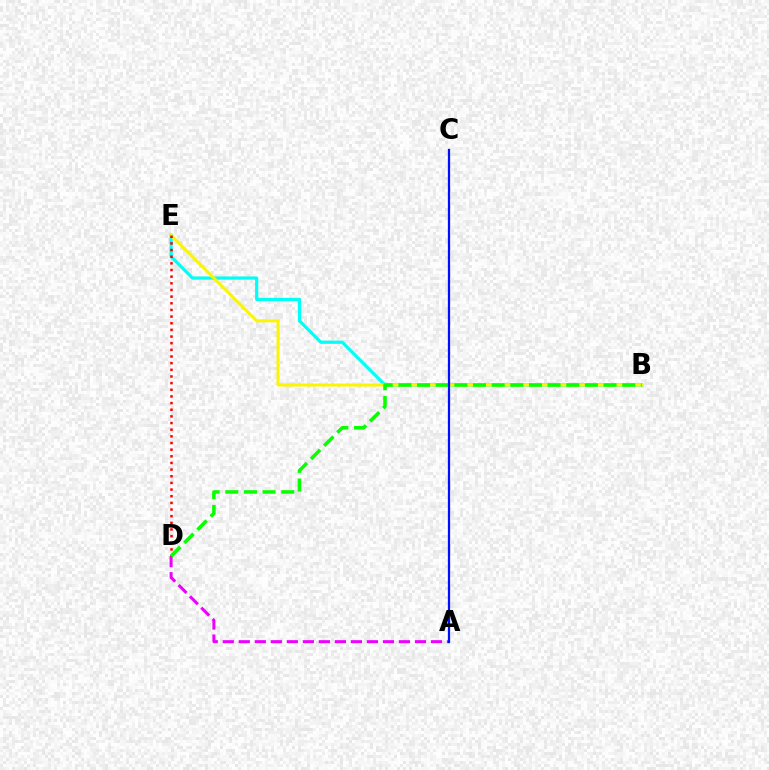{('B', 'E'): [{'color': '#00fff6', 'line_style': 'solid', 'thickness': 2.31}, {'color': '#fcf500', 'line_style': 'solid', 'thickness': 2.16}], ('A', 'D'): [{'color': '#ee00ff', 'line_style': 'dashed', 'thickness': 2.18}], ('D', 'E'): [{'color': '#ff0000', 'line_style': 'dotted', 'thickness': 1.81}], ('B', 'D'): [{'color': '#08ff00', 'line_style': 'dashed', 'thickness': 2.53}], ('A', 'C'): [{'color': '#0010ff', 'line_style': 'solid', 'thickness': 1.63}]}